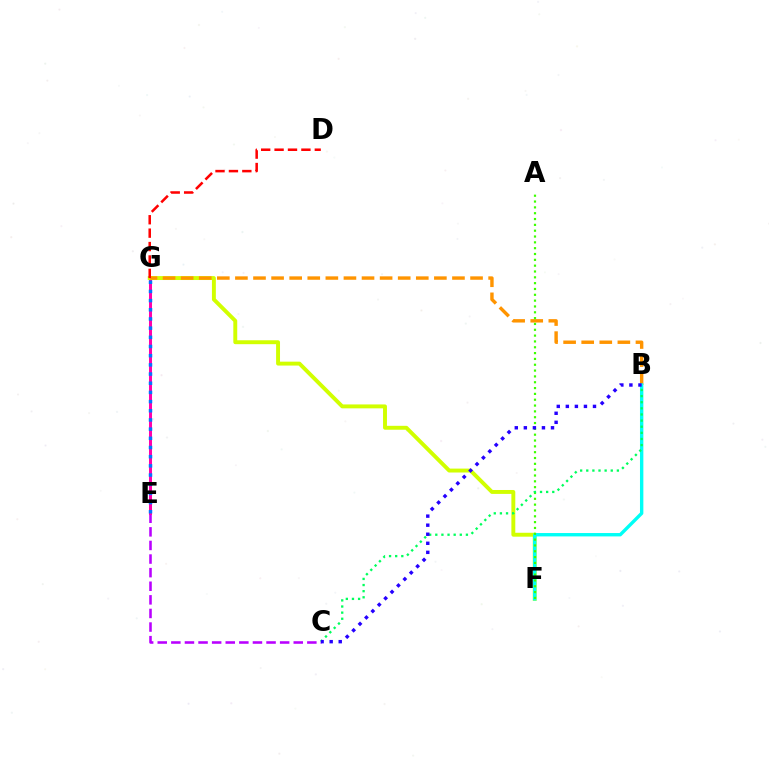{('C', 'E'): [{'color': '#b900ff', 'line_style': 'dashed', 'thickness': 1.85}], ('E', 'G'): [{'color': '#ff00ac', 'line_style': 'solid', 'thickness': 2.17}, {'color': '#0074ff', 'line_style': 'dotted', 'thickness': 2.49}], ('F', 'G'): [{'color': '#d1ff00', 'line_style': 'solid', 'thickness': 2.82}], ('B', 'G'): [{'color': '#ff9400', 'line_style': 'dashed', 'thickness': 2.46}], ('B', 'F'): [{'color': '#00fff6', 'line_style': 'solid', 'thickness': 2.43}], ('D', 'G'): [{'color': '#ff0000', 'line_style': 'dashed', 'thickness': 1.82}], ('A', 'F'): [{'color': '#3dff00', 'line_style': 'dotted', 'thickness': 1.58}], ('B', 'C'): [{'color': '#00ff5c', 'line_style': 'dotted', 'thickness': 1.66}, {'color': '#2500ff', 'line_style': 'dotted', 'thickness': 2.46}]}